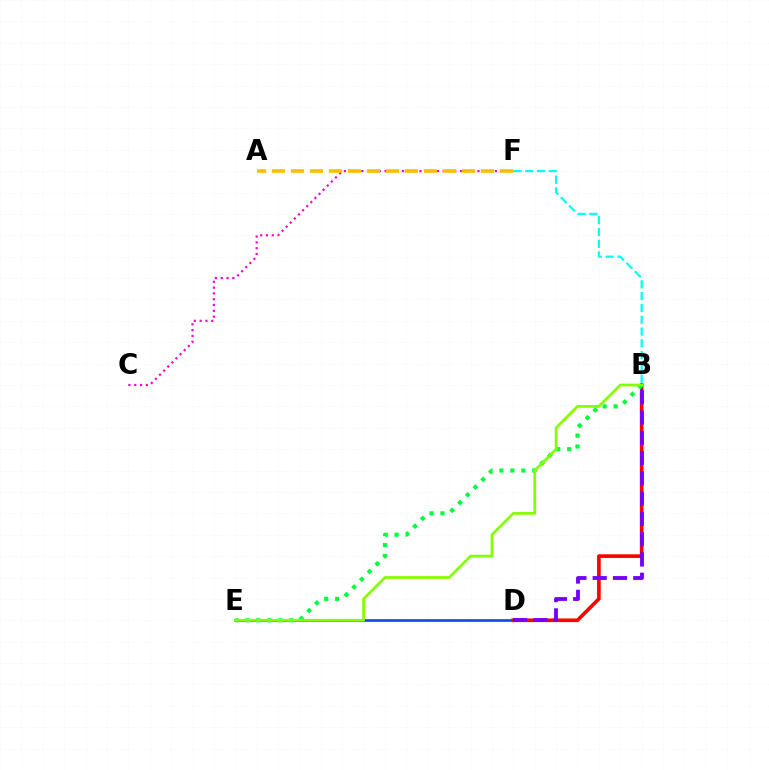{('C', 'F'): [{'color': '#ff00cf', 'line_style': 'dotted', 'thickness': 1.58}], ('B', 'F'): [{'color': '#00fff6', 'line_style': 'dashed', 'thickness': 1.6}], ('A', 'F'): [{'color': '#ffbd00', 'line_style': 'dashed', 'thickness': 2.58}], ('D', 'E'): [{'color': '#004bff', 'line_style': 'solid', 'thickness': 1.9}], ('B', 'D'): [{'color': '#ff0000', 'line_style': 'solid', 'thickness': 2.63}, {'color': '#7200ff', 'line_style': 'dashed', 'thickness': 2.75}], ('B', 'E'): [{'color': '#00ff39', 'line_style': 'dotted', 'thickness': 2.98}, {'color': '#84ff00', 'line_style': 'solid', 'thickness': 1.97}]}